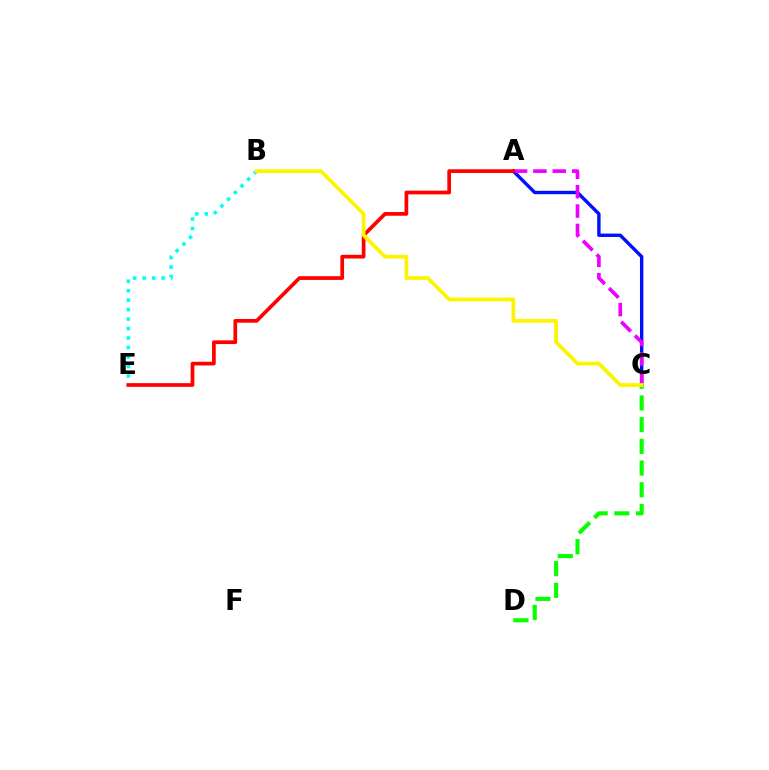{('B', 'E'): [{'color': '#00fff6', 'line_style': 'dotted', 'thickness': 2.58}], ('A', 'C'): [{'color': '#0010ff', 'line_style': 'solid', 'thickness': 2.44}, {'color': '#ee00ff', 'line_style': 'dashed', 'thickness': 2.63}], ('C', 'D'): [{'color': '#08ff00', 'line_style': 'dashed', 'thickness': 2.95}], ('A', 'E'): [{'color': '#ff0000', 'line_style': 'solid', 'thickness': 2.67}], ('B', 'C'): [{'color': '#fcf500', 'line_style': 'solid', 'thickness': 2.7}]}